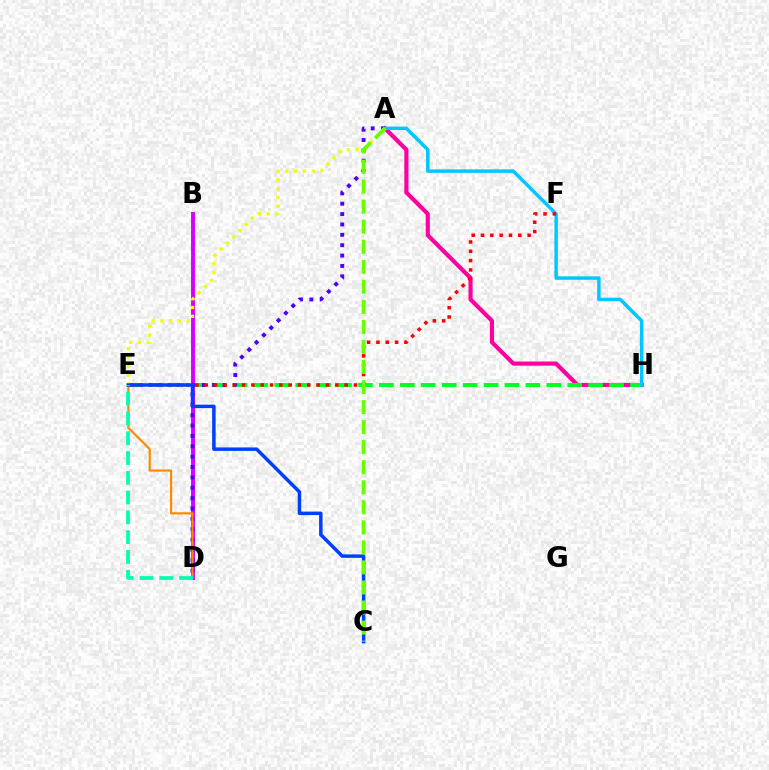{('A', 'H'): [{'color': '#ff00a0', 'line_style': 'solid', 'thickness': 2.99}, {'color': '#00c7ff', 'line_style': 'solid', 'thickness': 2.49}], ('E', 'H'): [{'color': '#00ff27', 'line_style': 'dashed', 'thickness': 2.84}], ('B', 'D'): [{'color': '#d600ff', 'line_style': 'solid', 'thickness': 2.82}], ('A', 'D'): [{'color': '#4f00ff', 'line_style': 'dotted', 'thickness': 2.82}], ('E', 'F'): [{'color': '#ff0000', 'line_style': 'dotted', 'thickness': 2.53}], ('D', 'E'): [{'color': '#ff8800', 'line_style': 'solid', 'thickness': 1.55}, {'color': '#00ffaf', 'line_style': 'dashed', 'thickness': 2.69}], ('A', 'E'): [{'color': '#eeff00', 'line_style': 'dotted', 'thickness': 2.39}], ('C', 'E'): [{'color': '#003fff', 'line_style': 'solid', 'thickness': 2.5}], ('A', 'C'): [{'color': '#66ff00', 'line_style': 'dashed', 'thickness': 2.72}]}